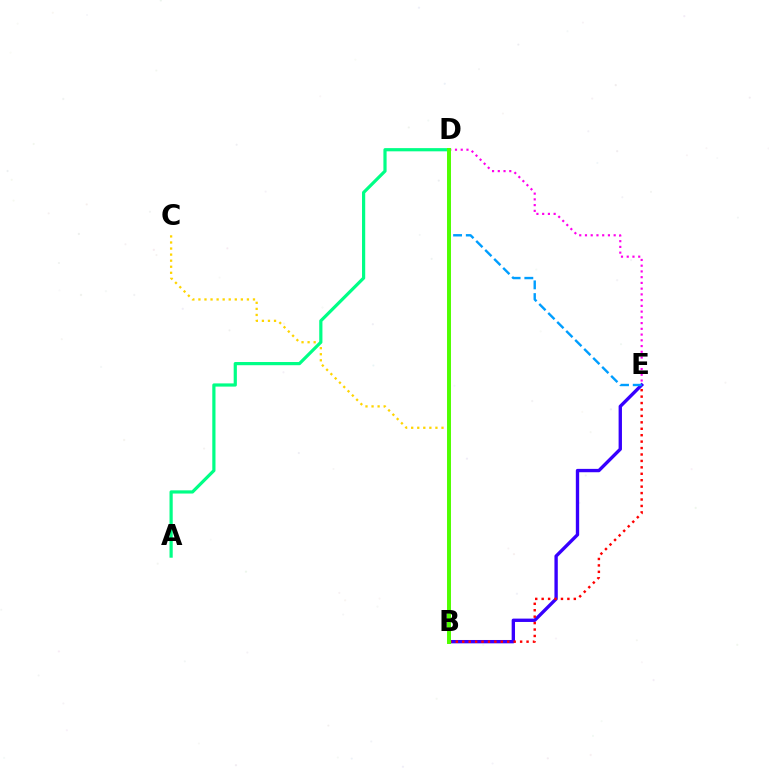{('B', 'E'): [{'color': '#3700ff', 'line_style': 'solid', 'thickness': 2.42}, {'color': '#ff0000', 'line_style': 'dotted', 'thickness': 1.75}], ('D', 'E'): [{'color': '#ff00ed', 'line_style': 'dotted', 'thickness': 1.56}, {'color': '#009eff', 'line_style': 'dashed', 'thickness': 1.73}], ('B', 'C'): [{'color': '#ffd500', 'line_style': 'dotted', 'thickness': 1.65}], ('A', 'D'): [{'color': '#00ff86', 'line_style': 'solid', 'thickness': 2.3}], ('B', 'D'): [{'color': '#4fff00', 'line_style': 'solid', 'thickness': 2.85}]}